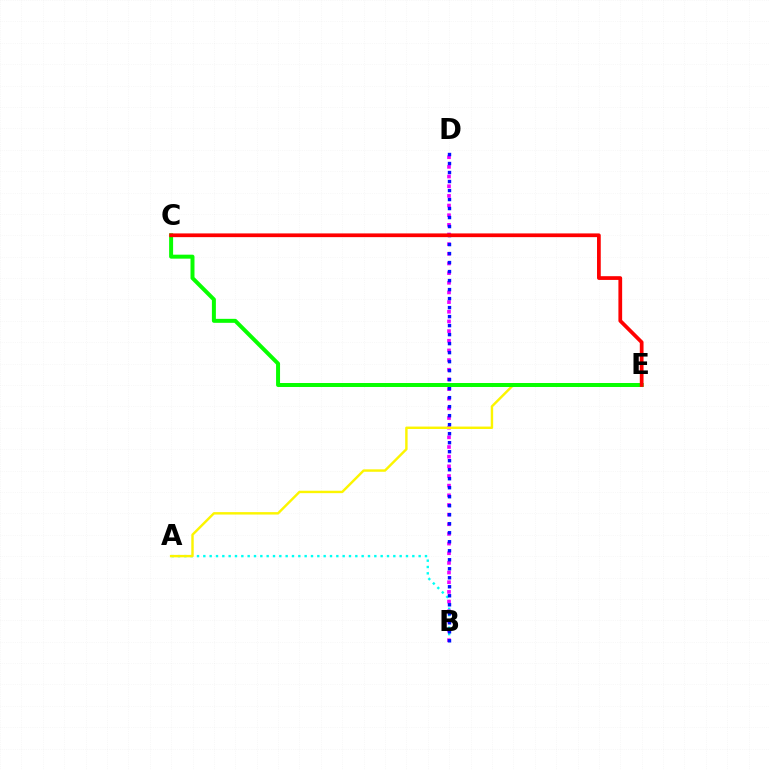{('A', 'B'): [{'color': '#00fff6', 'line_style': 'dotted', 'thickness': 1.72}], ('B', 'D'): [{'color': '#ee00ff', 'line_style': 'dotted', 'thickness': 2.62}, {'color': '#0010ff', 'line_style': 'dotted', 'thickness': 2.45}], ('A', 'E'): [{'color': '#fcf500', 'line_style': 'solid', 'thickness': 1.74}], ('C', 'E'): [{'color': '#08ff00', 'line_style': 'solid', 'thickness': 2.87}, {'color': '#ff0000', 'line_style': 'solid', 'thickness': 2.69}]}